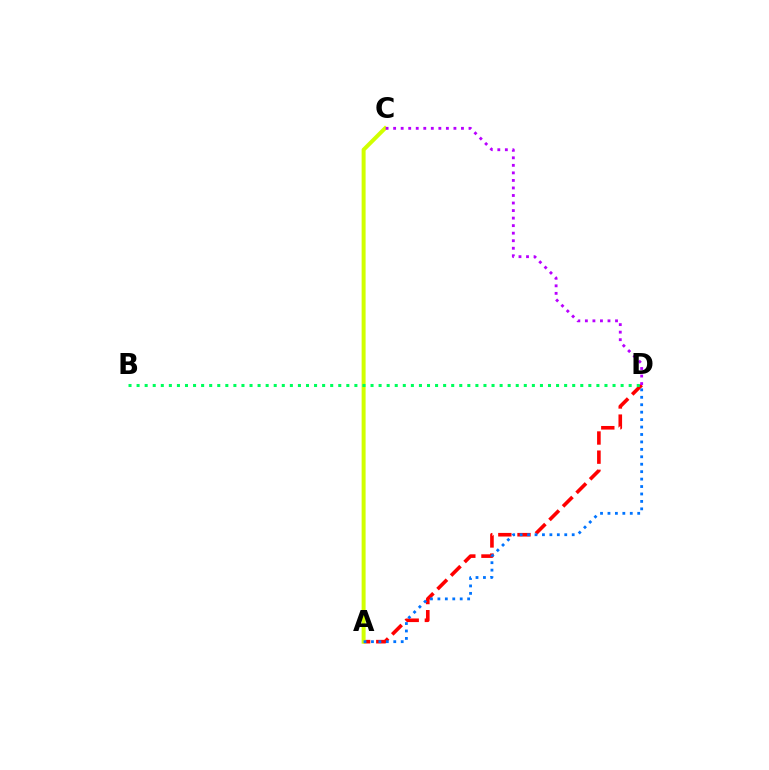{('A', 'D'): [{'color': '#ff0000', 'line_style': 'dashed', 'thickness': 2.6}, {'color': '#0074ff', 'line_style': 'dotted', 'thickness': 2.02}], ('A', 'C'): [{'color': '#d1ff00', 'line_style': 'solid', 'thickness': 2.87}], ('C', 'D'): [{'color': '#b900ff', 'line_style': 'dotted', 'thickness': 2.05}], ('B', 'D'): [{'color': '#00ff5c', 'line_style': 'dotted', 'thickness': 2.19}]}